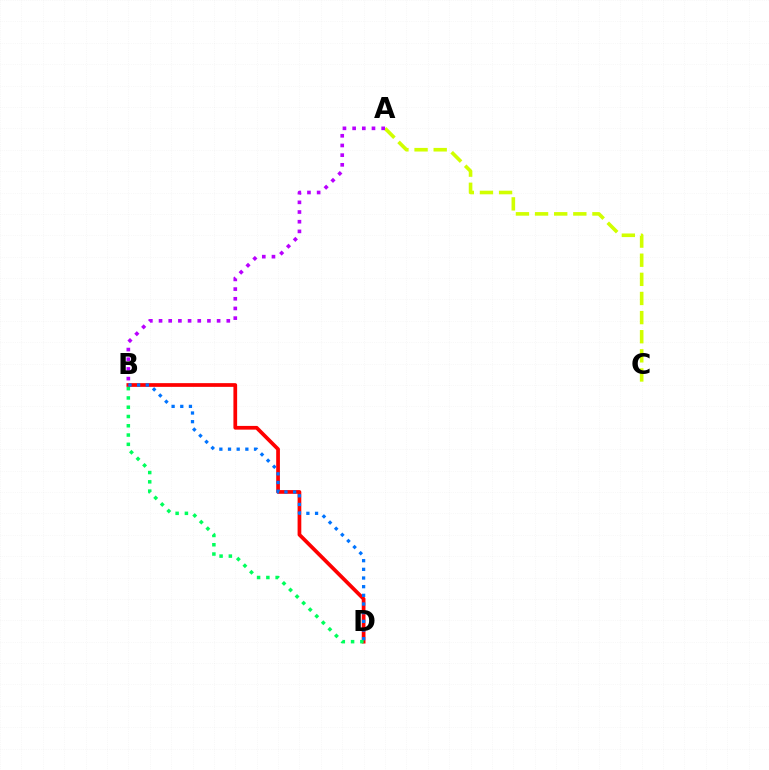{('A', 'C'): [{'color': '#d1ff00', 'line_style': 'dashed', 'thickness': 2.6}], ('B', 'D'): [{'color': '#ff0000', 'line_style': 'solid', 'thickness': 2.68}, {'color': '#0074ff', 'line_style': 'dotted', 'thickness': 2.35}, {'color': '#00ff5c', 'line_style': 'dotted', 'thickness': 2.52}], ('A', 'B'): [{'color': '#b900ff', 'line_style': 'dotted', 'thickness': 2.63}]}